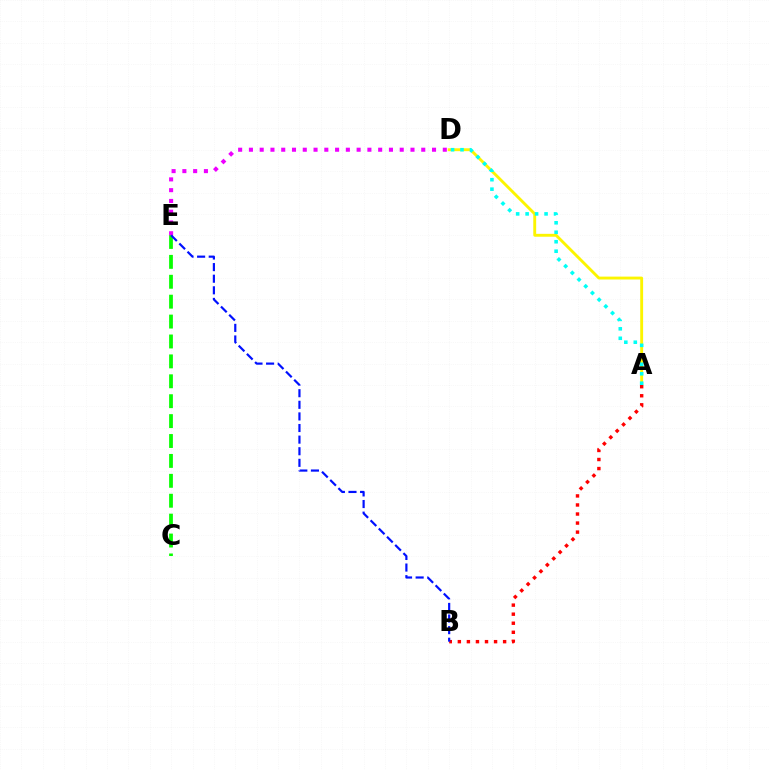{('A', 'D'): [{'color': '#fcf500', 'line_style': 'solid', 'thickness': 2.07}, {'color': '#00fff6', 'line_style': 'dotted', 'thickness': 2.57}], ('A', 'B'): [{'color': '#ff0000', 'line_style': 'dotted', 'thickness': 2.46}], ('C', 'E'): [{'color': '#08ff00', 'line_style': 'dashed', 'thickness': 2.7}], ('D', 'E'): [{'color': '#ee00ff', 'line_style': 'dotted', 'thickness': 2.93}], ('B', 'E'): [{'color': '#0010ff', 'line_style': 'dashed', 'thickness': 1.58}]}